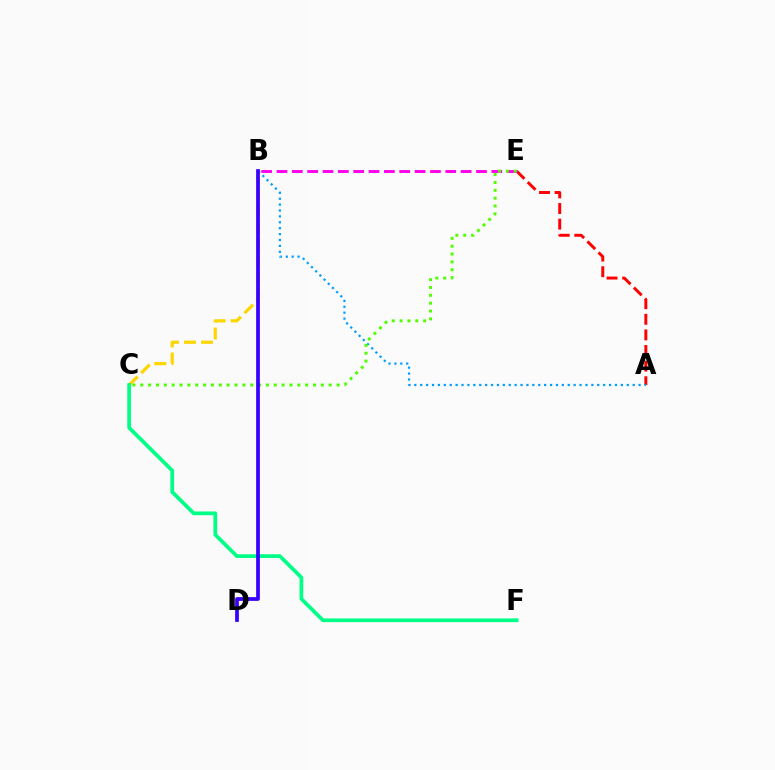{('A', 'E'): [{'color': '#ff0000', 'line_style': 'dashed', 'thickness': 2.12}], ('B', 'C'): [{'color': '#ffd500', 'line_style': 'dashed', 'thickness': 2.31}], ('B', 'E'): [{'color': '#ff00ed', 'line_style': 'dashed', 'thickness': 2.08}], ('A', 'B'): [{'color': '#009eff', 'line_style': 'dotted', 'thickness': 1.6}], ('C', 'F'): [{'color': '#00ff86', 'line_style': 'solid', 'thickness': 2.68}], ('C', 'E'): [{'color': '#4fff00', 'line_style': 'dotted', 'thickness': 2.13}], ('B', 'D'): [{'color': '#3700ff', 'line_style': 'solid', 'thickness': 2.69}]}